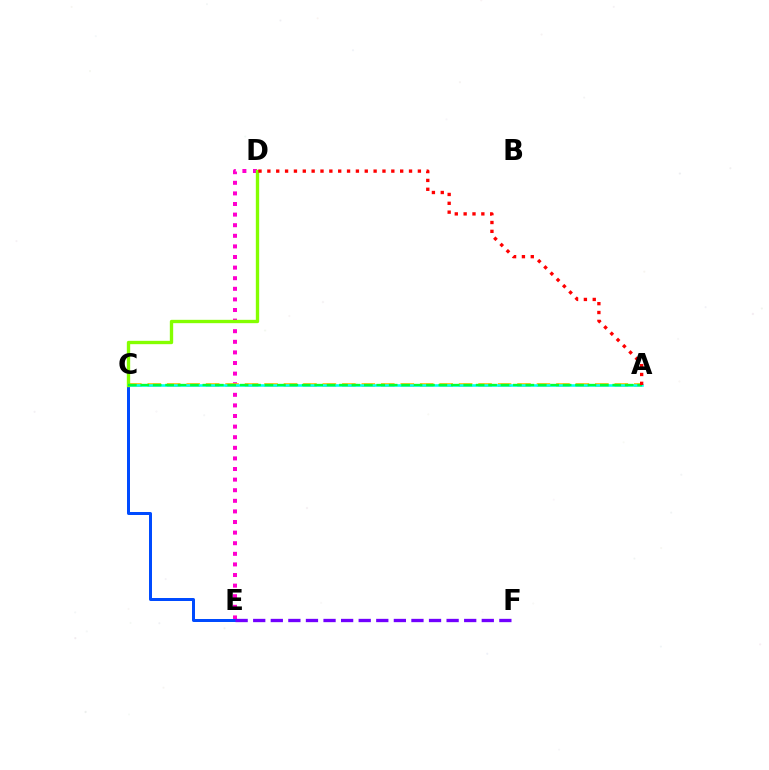{('D', 'E'): [{'color': '#ff00cf', 'line_style': 'dotted', 'thickness': 2.88}], ('C', 'E'): [{'color': '#004bff', 'line_style': 'solid', 'thickness': 2.16}], ('A', 'C'): [{'color': '#ffbd00', 'line_style': 'dashed', 'thickness': 2.64}, {'color': '#00fff6', 'line_style': 'solid', 'thickness': 1.86}, {'color': '#00ff39', 'line_style': 'dashed', 'thickness': 1.69}], ('C', 'D'): [{'color': '#84ff00', 'line_style': 'solid', 'thickness': 2.41}], ('E', 'F'): [{'color': '#7200ff', 'line_style': 'dashed', 'thickness': 2.39}], ('A', 'D'): [{'color': '#ff0000', 'line_style': 'dotted', 'thickness': 2.41}]}